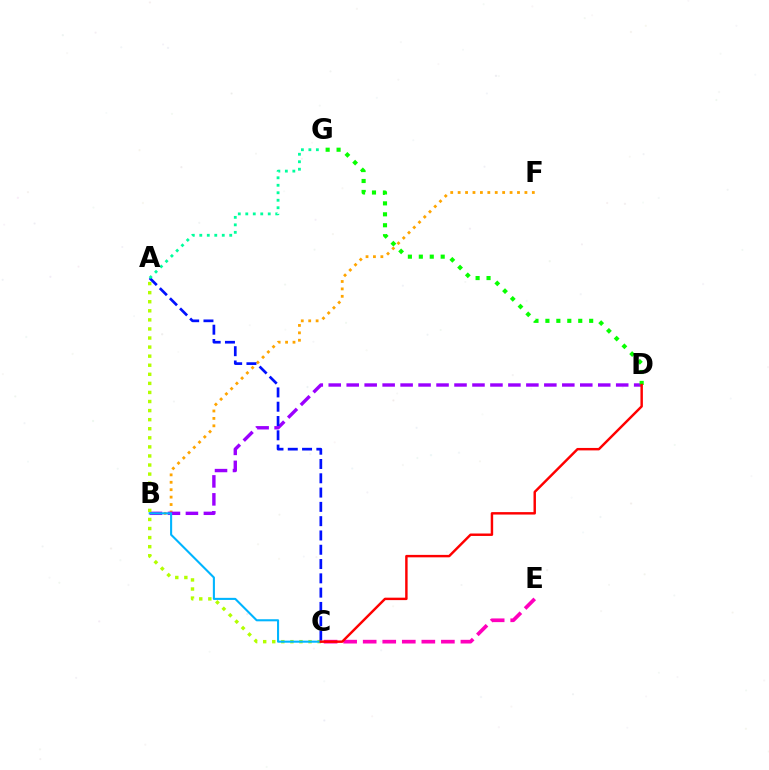{('B', 'F'): [{'color': '#ffa500', 'line_style': 'dotted', 'thickness': 2.02}], ('B', 'D'): [{'color': '#9b00ff', 'line_style': 'dashed', 'thickness': 2.44}], ('A', 'C'): [{'color': '#b3ff00', 'line_style': 'dotted', 'thickness': 2.46}, {'color': '#0010ff', 'line_style': 'dashed', 'thickness': 1.94}], ('D', 'G'): [{'color': '#08ff00', 'line_style': 'dotted', 'thickness': 2.97}], ('B', 'C'): [{'color': '#00b5ff', 'line_style': 'solid', 'thickness': 1.5}], ('C', 'E'): [{'color': '#ff00bd', 'line_style': 'dashed', 'thickness': 2.66}], ('A', 'G'): [{'color': '#00ff9d', 'line_style': 'dotted', 'thickness': 2.03}], ('C', 'D'): [{'color': '#ff0000', 'line_style': 'solid', 'thickness': 1.76}]}